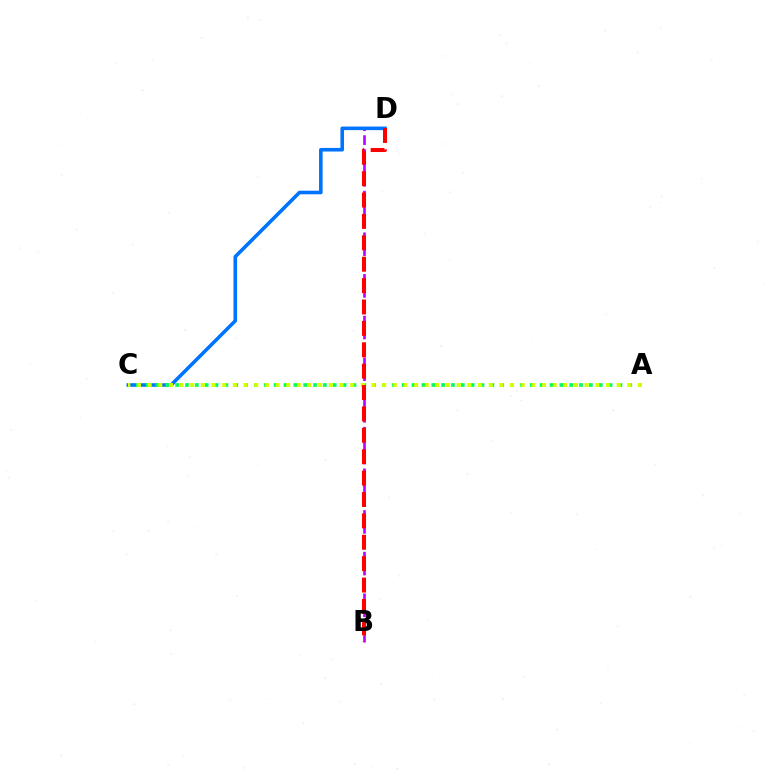{('B', 'D'): [{'color': '#b900ff', 'line_style': 'dashed', 'thickness': 1.89}, {'color': '#ff0000', 'line_style': 'dashed', 'thickness': 2.91}], ('C', 'D'): [{'color': '#0074ff', 'line_style': 'solid', 'thickness': 2.59}], ('A', 'C'): [{'color': '#00ff5c', 'line_style': 'dotted', 'thickness': 2.68}, {'color': '#d1ff00', 'line_style': 'dotted', 'thickness': 2.9}]}